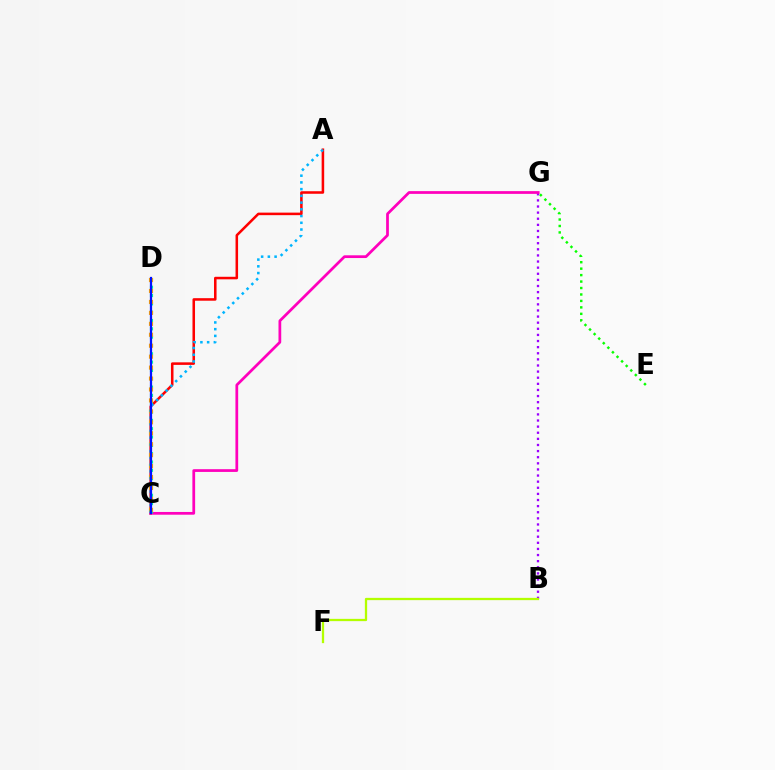{('A', 'C'): [{'color': '#ff0000', 'line_style': 'solid', 'thickness': 1.83}, {'color': '#00b5ff', 'line_style': 'dotted', 'thickness': 1.83}], ('B', 'G'): [{'color': '#9b00ff', 'line_style': 'dotted', 'thickness': 1.66}], ('C', 'G'): [{'color': '#ff00bd', 'line_style': 'solid', 'thickness': 1.97}], ('B', 'F'): [{'color': '#b3ff00', 'line_style': 'solid', 'thickness': 1.64}], ('C', 'D'): [{'color': '#00ff9d', 'line_style': 'dotted', 'thickness': 2.26}, {'color': '#ffa500', 'line_style': 'dotted', 'thickness': 2.97}, {'color': '#0010ff', 'line_style': 'solid', 'thickness': 1.61}], ('E', 'G'): [{'color': '#08ff00', 'line_style': 'dotted', 'thickness': 1.75}]}